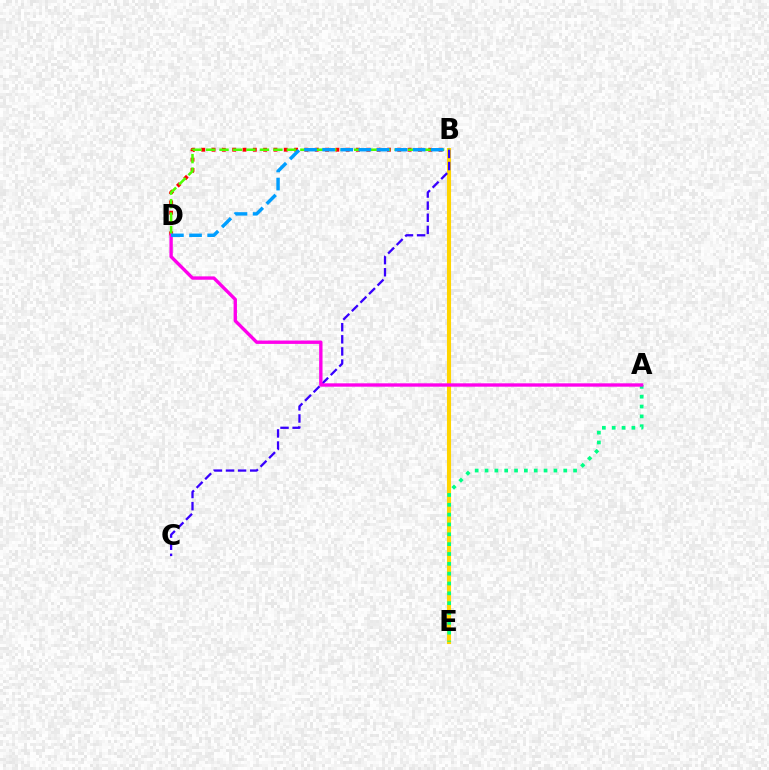{('B', 'E'): [{'color': '#ffd500', 'line_style': 'solid', 'thickness': 2.95}], ('B', 'D'): [{'color': '#ff0000', 'line_style': 'dotted', 'thickness': 2.8}, {'color': '#4fff00', 'line_style': 'dashed', 'thickness': 1.83}, {'color': '#009eff', 'line_style': 'dashed', 'thickness': 2.46}], ('A', 'E'): [{'color': '#00ff86', 'line_style': 'dotted', 'thickness': 2.67}], ('B', 'C'): [{'color': '#3700ff', 'line_style': 'dashed', 'thickness': 1.65}], ('A', 'D'): [{'color': '#ff00ed', 'line_style': 'solid', 'thickness': 2.42}]}